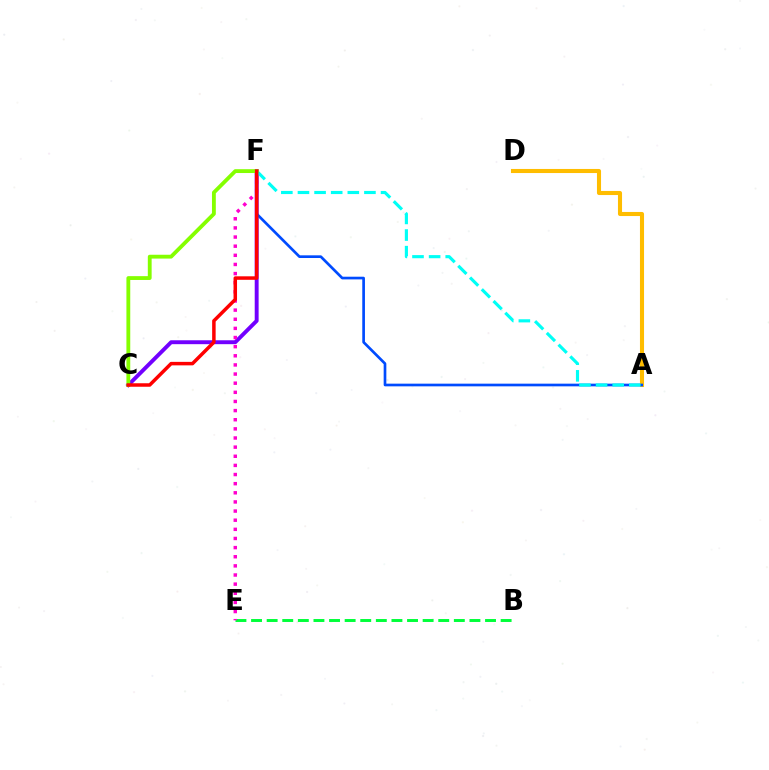{('A', 'D'): [{'color': '#ffbd00', 'line_style': 'solid', 'thickness': 2.94}], ('B', 'E'): [{'color': '#00ff39', 'line_style': 'dashed', 'thickness': 2.12}], ('C', 'F'): [{'color': '#7200ff', 'line_style': 'solid', 'thickness': 2.82}, {'color': '#84ff00', 'line_style': 'solid', 'thickness': 2.76}, {'color': '#ff0000', 'line_style': 'solid', 'thickness': 2.52}], ('E', 'F'): [{'color': '#ff00cf', 'line_style': 'dotted', 'thickness': 2.48}], ('A', 'F'): [{'color': '#004bff', 'line_style': 'solid', 'thickness': 1.93}, {'color': '#00fff6', 'line_style': 'dashed', 'thickness': 2.26}]}